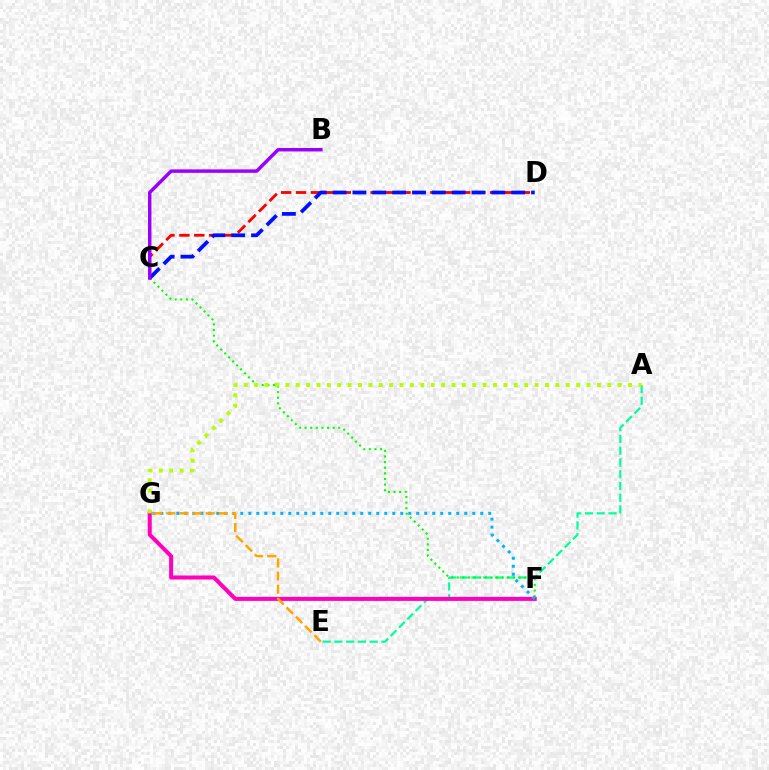{('A', 'E'): [{'color': '#00ff9d', 'line_style': 'dashed', 'thickness': 1.6}], ('F', 'G'): [{'color': '#ff00bd', 'line_style': 'solid', 'thickness': 2.89}, {'color': '#00b5ff', 'line_style': 'dotted', 'thickness': 2.17}], ('C', 'F'): [{'color': '#08ff00', 'line_style': 'dotted', 'thickness': 1.53}], ('E', 'G'): [{'color': '#ffa500', 'line_style': 'dashed', 'thickness': 1.78}], ('A', 'G'): [{'color': '#b3ff00', 'line_style': 'dotted', 'thickness': 2.82}], ('C', 'D'): [{'color': '#ff0000', 'line_style': 'dashed', 'thickness': 2.03}, {'color': '#0010ff', 'line_style': 'dashed', 'thickness': 2.7}], ('B', 'C'): [{'color': '#9b00ff', 'line_style': 'solid', 'thickness': 2.49}]}